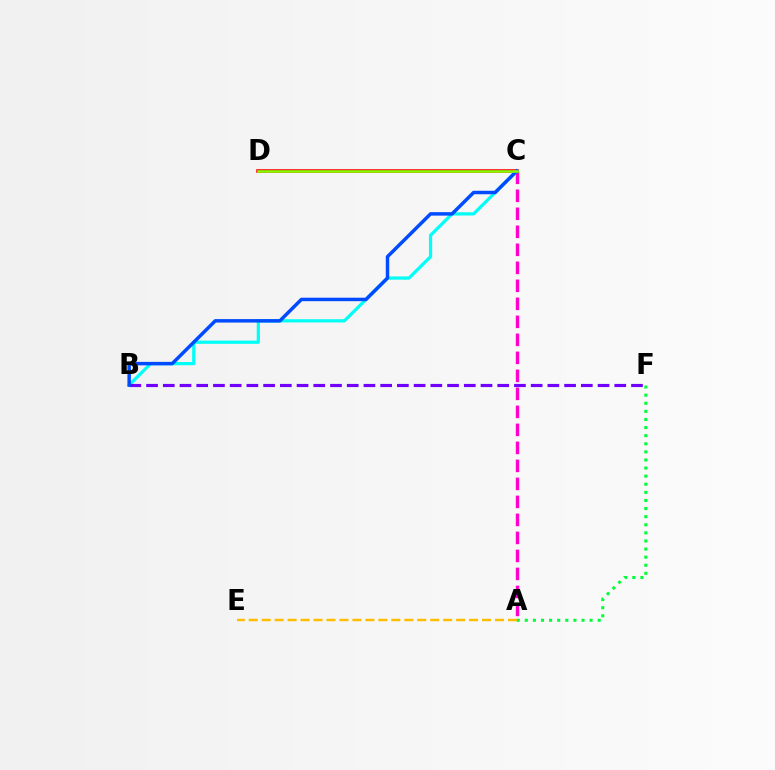{('A', 'C'): [{'color': '#ff00cf', 'line_style': 'dashed', 'thickness': 2.45}], ('C', 'D'): [{'color': '#ff0000', 'line_style': 'solid', 'thickness': 2.57}, {'color': '#84ff00', 'line_style': 'solid', 'thickness': 1.85}], ('B', 'C'): [{'color': '#00fff6', 'line_style': 'solid', 'thickness': 2.32}, {'color': '#004bff', 'line_style': 'solid', 'thickness': 2.5}], ('B', 'F'): [{'color': '#7200ff', 'line_style': 'dashed', 'thickness': 2.27}], ('A', 'F'): [{'color': '#00ff39', 'line_style': 'dotted', 'thickness': 2.2}], ('A', 'E'): [{'color': '#ffbd00', 'line_style': 'dashed', 'thickness': 1.76}]}